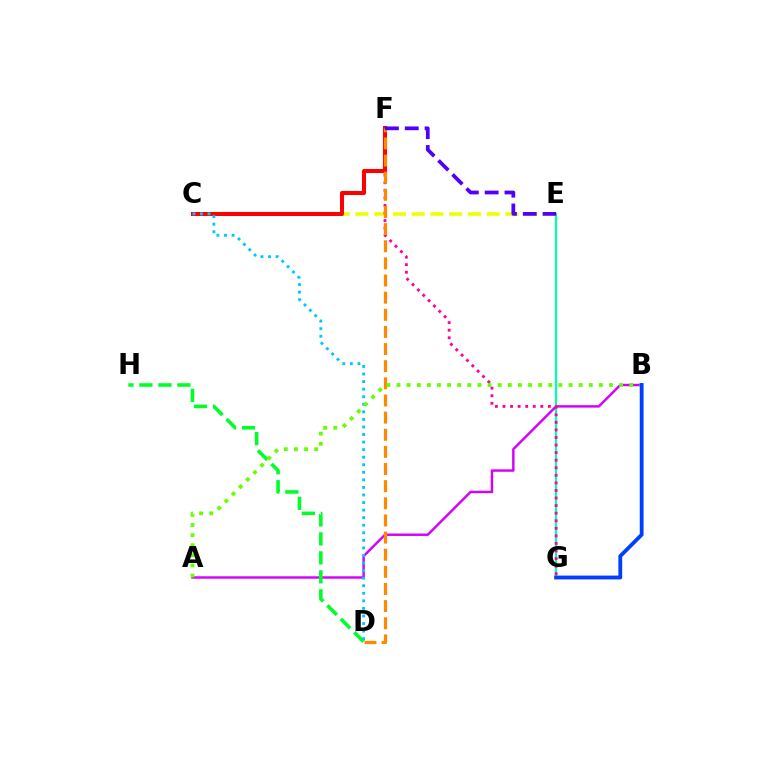{('E', 'G'): [{'color': '#00ffaf', 'line_style': 'solid', 'thickness': 1.61}], ('A', 'B'): [{'color': '#d600ff', 'line_style': 'solid', 'thickness': 1.77}, {'color': '#66ff00', 'line_style': 'dotted', 'thickness': 2.75}], ('D', 'H'): [{'color': '#00ff27', 'line_style': 'dashed', 'thickness': 2.58}], ('C', 'E'): [{'color': '#eeff00', 'line_style': 'dashed', 'thickness': 2.55}], ('F', 'G'): [{'color': '#ff00a0', 'line_style': 'dotted', 'thickness': 2.06}], ('C', 'F'): [{'color': '#ff0000', 'line_style': 'solid', 'thickness': 2.91}], ('C', 'D'): [{'color': '#00c7ff', 'line_style': 'dotted', 'thickness': 2.05}], ('D', 'F'): [{'color': '#ff8800', 'line_style': 'dashed', 'thickness': 2.33}], ('E', 'F'): [{'color': '#4f00ff', 'line_style': 'dashed', 'thickness': 2.69}], ('B', 'G'): [{'color': '#003fff', 'line_style': 'solid', 'thickness': 2.75}]}